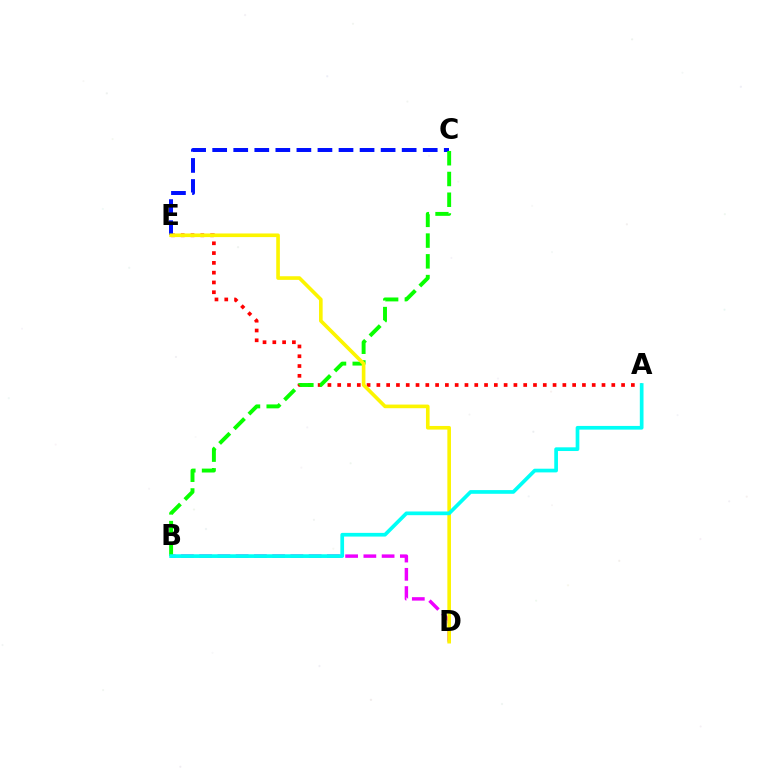{('A', 'E'): [{'color': '#ff0000', 'line_style': 'dotted', 'thickness': 2.66}], ('C', 'E'): [{'color': '#0010ff', 'line_style': 'dashed', 'thickness': 2.86}], ('B', 'D'): [{'color': '#ee00ff', 'line_style': 'dashed', 'thickness': 2.48}], ('B', 'C'): [{'color': '#08ff00', 'line_style': 'dashed', 'thickness': 2.82}], ('D', 'E'): [{'color': '#fcf500', 'line_style': 'solid', 'thickness': 2.61}], ('A', 'B'): [{'color': '#00fff6', 'line_style': 'solid', 'thickness': 2.66}]}